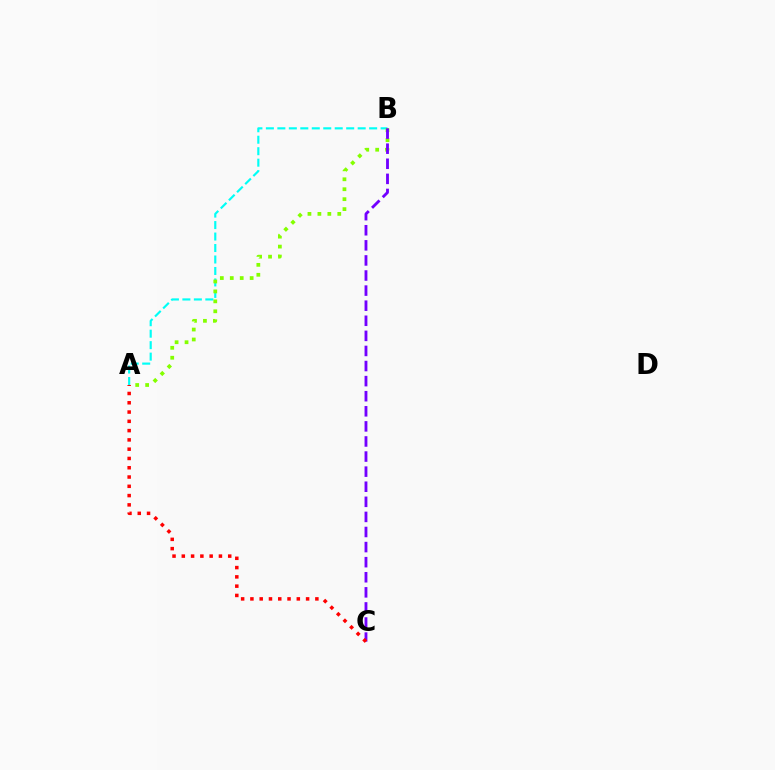{('A', 'B'): [{'color': '#00fff6', 'line_style': 'dashed', 'thickness': 1.56}, {'color': '#84ff00', 'line_style': 'dotted', 'thickness': 2.7}], ('B', 'C'): [{'color': '#7200ff', 'line_style': 'dashed', 'thickness': 2.05}], ('A', 'C'): [{'color': '#ff0000', 'line_style': 'dotted', 'thickness': 2.52}]}